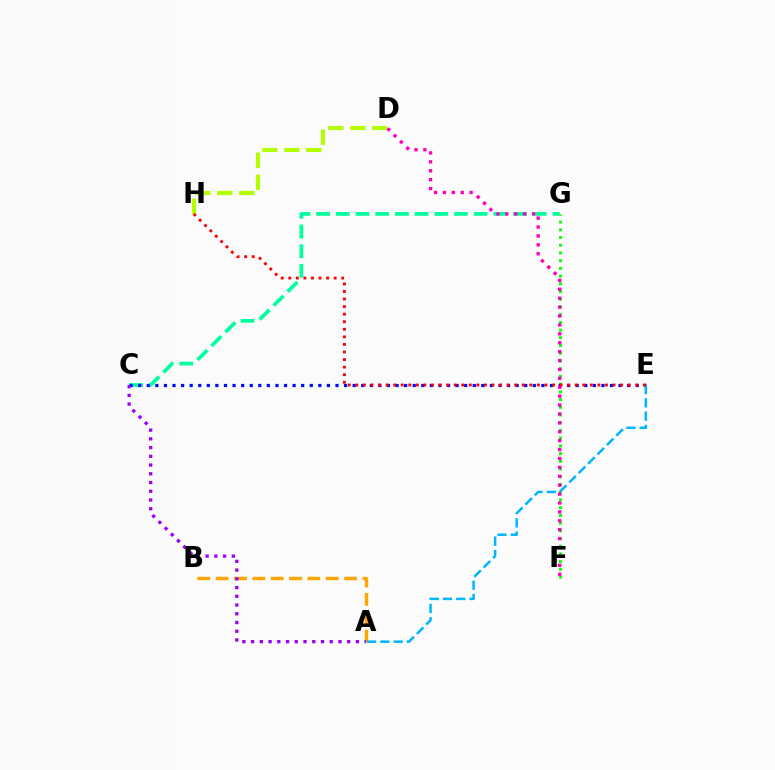{('C', 'G'): [{'color': '#00ff9d', 'line_style': 'dashed', 'thickness': 2.67}], ('F', 'G'): [{'color': '#08ff00', 'line_style': 'dotted', 'thickness': 2.1}], ('A', 'B'): [{'color': '#ffa500', 'line_style': 'dashed', 'thickness': 2.49}], ('C', 'E'): [{'color': '#0010ff', 'line_style': 'dotted', 'thickness': 2.33}], ('D', 'H'): [{'color': '#b3ff00', 'line_style': 'dashed', 'thickness': 2.99}], ('D', 'F'): [{'color': '#ff00bd', 'line_style': 'dotted', 'thickness': 2.42}], ('A', 'C'): [{'color': '#9b00ff', 'line_style': 'dotted', 'thickness': 2.37}], ('A', 'E'): [{'color': '#00b5ff', 'line_style': 'dashed', 'thickness': 1.8}], ('E', 'H'): [{'color': '#ff0000', 'line_style': 'dotted', 'thickness': 2.06}]}